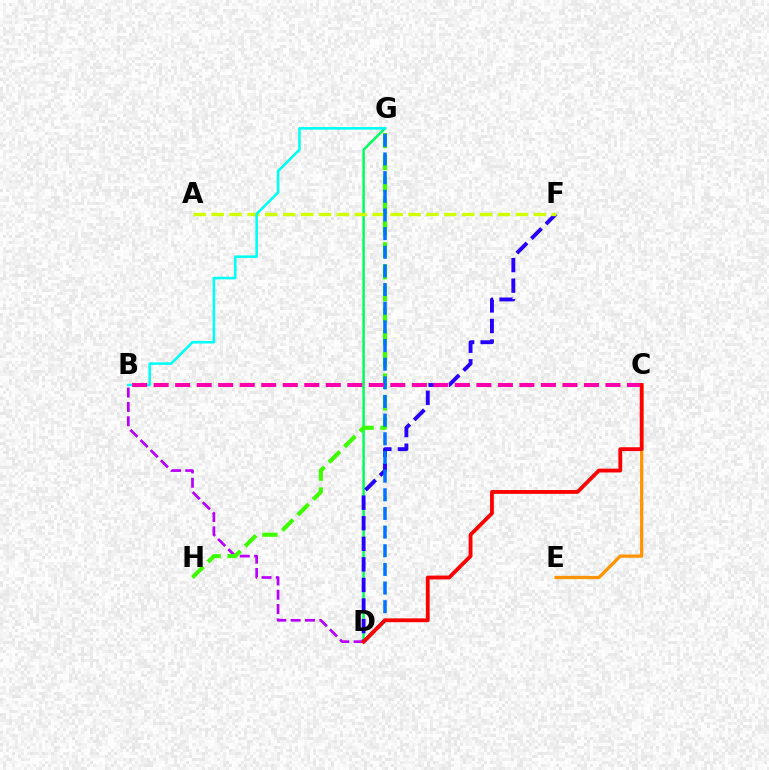{('B', 'D'): [{'color': '#b900ff', 'line_style': 'dashed', 'thickness': 1.95}], ('D', 'G'): [{'color': '#00ff5c', 'line_style': 'solid', 'thickness': 1.8}, {'color': '#0074ff', 'line_style': 'dashed', 'thickness': 2.53}], ('D', 'F'): [{'color': '#2500ff', 'line_style': 'dashed', 'thickness': 2.79}], ('G', 'H'): [{'color': '#3dff00', 'line_style': 'dashed', 'thickness': 2.97}], ('C', 'E'): [{'color': '#ff9400', 'line_style': 'solid', 'thickness': 2.34}], ('A', 'F'): [{'color': '#d1ff00', 'line_style': 'dashed', 'thickness': 2.43}], ('B', 'G'): [{'color': '#00fff6', 'line_style': 'solid', 'thickness': 1.86}], ('B', 'C'): [{'color': '#ff00ac', 'line_style': 'dashed', 'thickness': 2.92}], ('C', 'D'): [{'color': '#ff0000', 'line_style': 'solid', 'thickness': 2.75}]}